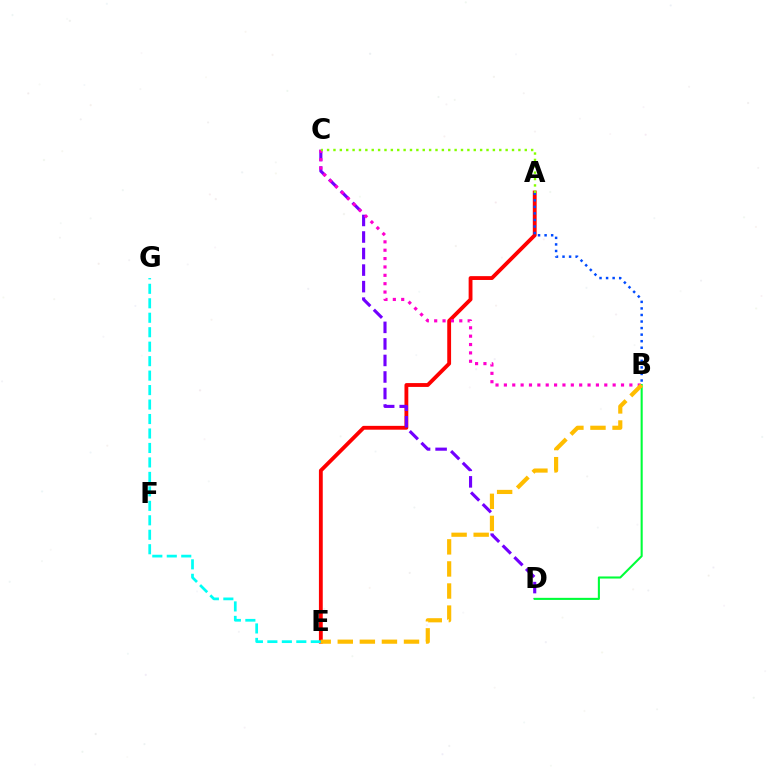{('A', 'E'): [{'color': '#ff0000', 'line_style': 'solid', 'thickness': 2.76}], ('C', 'D'): [{'color': '#7200ff', 'line_style': 'dashed', 'thickness': 2.25}], ('B', 'D'): [{'color': '#00ff39', 'line_style': 'solid', 'thickness': 1.5}], ('B', 'C'): [{'color': '#ff00cf', 'line_style': 'dotted', 'thickness': 2.27}], ('A', 'B'): [{'color': '#004bff', 'line_style': 'dotted', 'thickness': 1.78}], ('B', 'E'): [{'color': '#ffbd00', 'line_style': 'dashed', 'thickness': 3.0}], ('E', 'G'): [{'color': '#00fff6', 'line_style': 'dashed', 'thickness': 1.97}], ('A', 'C'): [{'color': '#84ff00', 'line_style': 'dotted', 'thickness': 1.73}]}